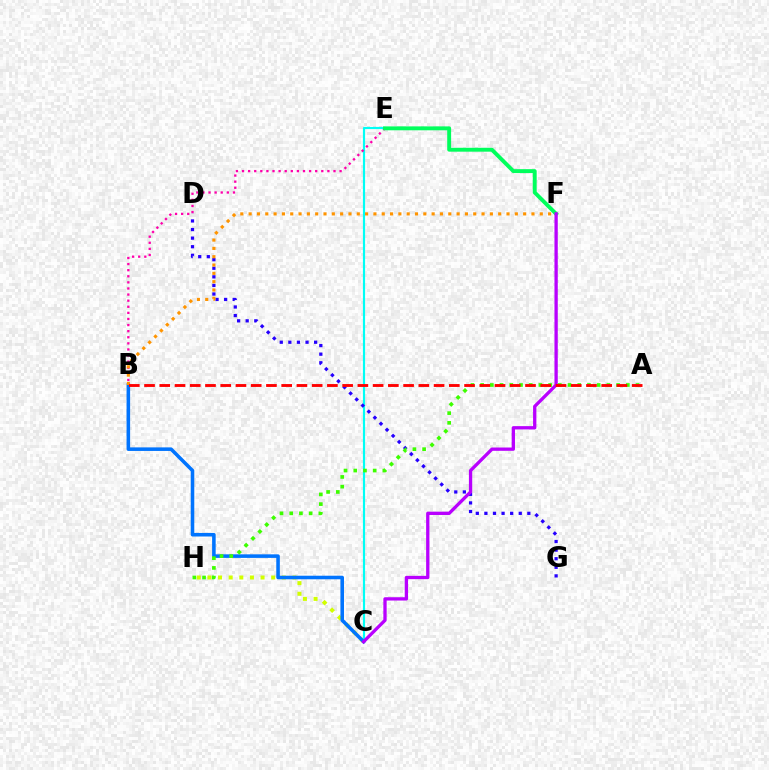{('C', 'H'): [{'color': '#d1ff00', 'line_style': 'dotted', 'thickness': 2.89}], ('C', 'E'): [{'color': '#00fff6', 'line_style': 'solid', 'thickness': 1.57}], ('B', 'E'): [{'color': '#ff00ac', 'line_style': 'dotted', 'thickness': 1.66}], ('B', 'C'): [{'color': '#0074ff', 'line_style': 'solid', 'thickness': 2.56}], ('D', 'G'): [{'color': '#2500ff', 'line_style': 'dotted', 'thickness': 2.33}], ('E', 'F'): [{'color': '#00ff5c', 'line_style': 'solid', 'thickness': 2.81}], ('C', 'F'): [{'color': '#b900ff', 'line_style': 'solid', 'thickness': 2.38}], ('B', 'F'): [{'color': '#ff9400', 'line_style': 'dotted', 'thickness': 2.26}], ('A', 'H'): [{'color': '#3dff00', 'line_style': 'dotted', 'thickness': 2.64}], ('A', 'B'): [{'color': '#ff0000', 'line_style': 'dashed', 'thickness': 2.07}]}